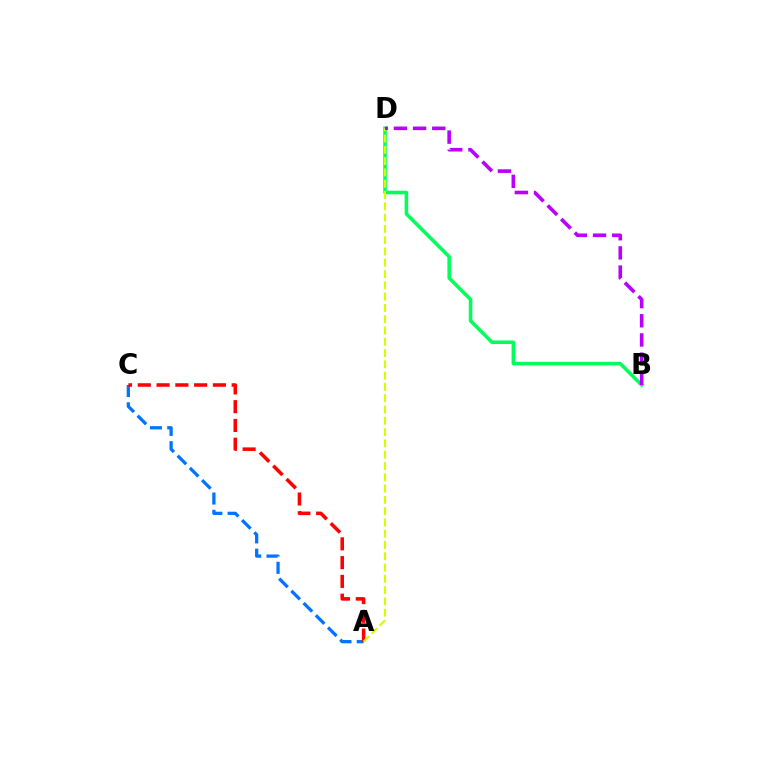{('A', 'C'): [{'color': '#0074ff', 'line_style': 'dashed', 'thickness': 2.35}, {'color': '#ff0000', 'line_style': 'dashed', 'thickness': 2.55}], ('B', 'D'): [{'color': '#00ff5c', 'line_style': 'solid', 'thickness': 2.56}, {'color': '#b900ff', 'line_style': 'dashed', 'thickness': 2.61}], ('A', 'D'): [{'color': '#d1ff00', 'line_style': 'dashed', 'thickness': 1.53}]}